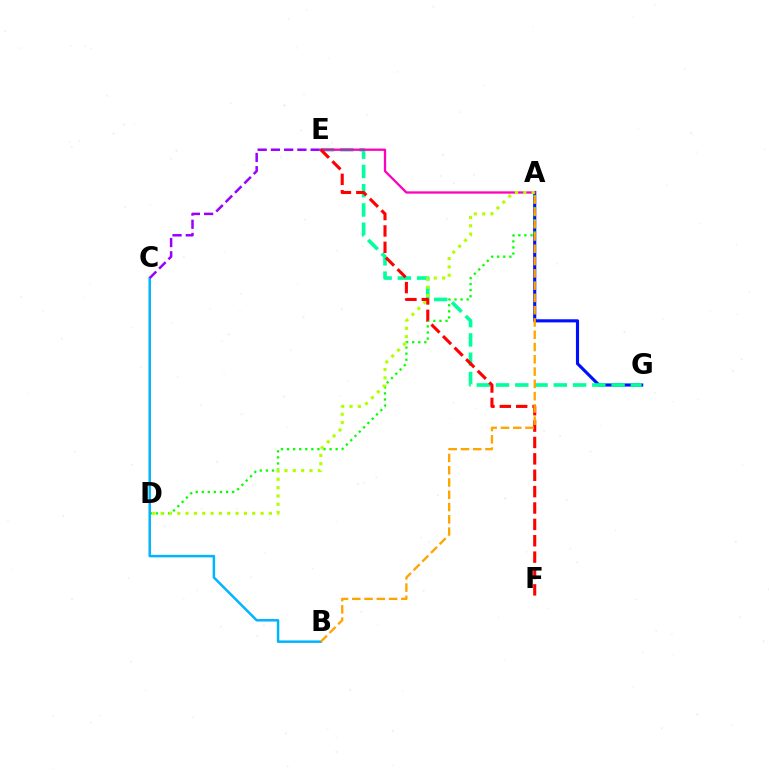{('A', 'G'): [{'color': '#0010ff', 'line_style': 'solid', 'thickness': 2.25}], ('A', 'D'): [{'color': '#08ff00', 'line_style': 'dotted', 'thickness': 1.65}, {'color': '#b3ff00', 'line_style': 'dotted', 'thickness': 2.26}], ('E', 'G'): [{'color': '#00ff9d', 'line_style': 'dashed', 'thickness': 2.62}], ('A', 'E'): [{'color': '#ff00bd', 'line_style': 'solid', 'thickness': 1.65}], ('B', 'C'): [{'color': '#00b5ff', 'line_style': 'solid', 'thickness': 1.8}], ('E', 'F'): [{'color': '#ff0000', 'line_style': 'dashed', 'thickness': 2.22}], ('A', 'B'): [{'color': '#ffa500', 'line_style': 'dashed', 'thickness': 1.67}], ('C', 'E'): [{'color': '#9b00ff', 'line_style': 'dashed', 'thickness': 1.8}]}